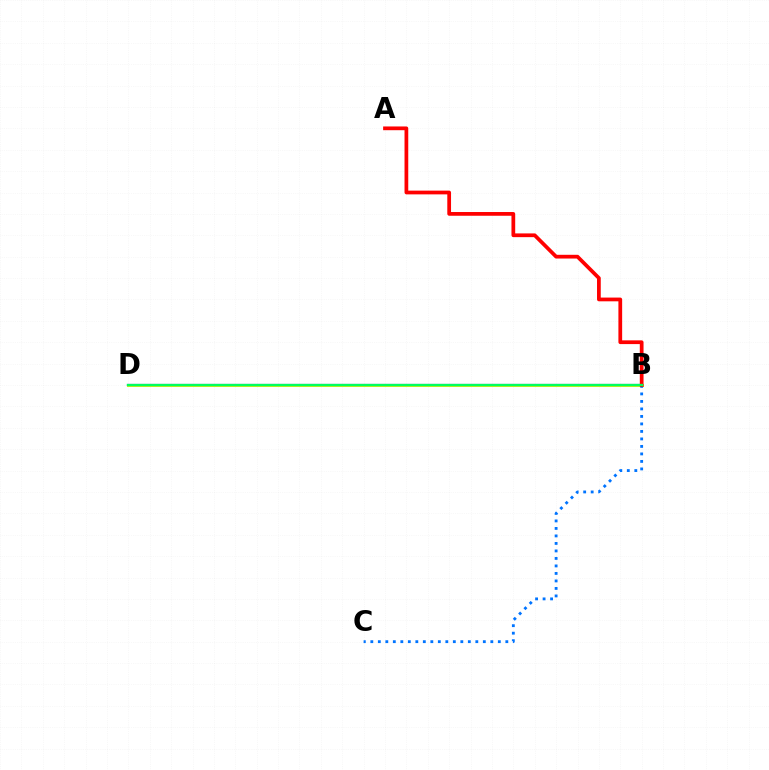{('B', 'D'): [{'color': '#d1ff00', 'line_style': 'solid', 'thickness': 2.12}, {'color': '#b900ff', 'line_style': 'solid', 'thickness': 1.55}, {'color': '#00ff5c', 'line_style': 'solid', 'thickness': 1.68}], ('B', 'C'): [{'color': '#0074ff', 'line_style': 'dotted', 'thickness': 2.04}], ('A', 'B'): [{'color': '#ff0000', 'line_style': 'solid', 'thickness': 2.69}]}